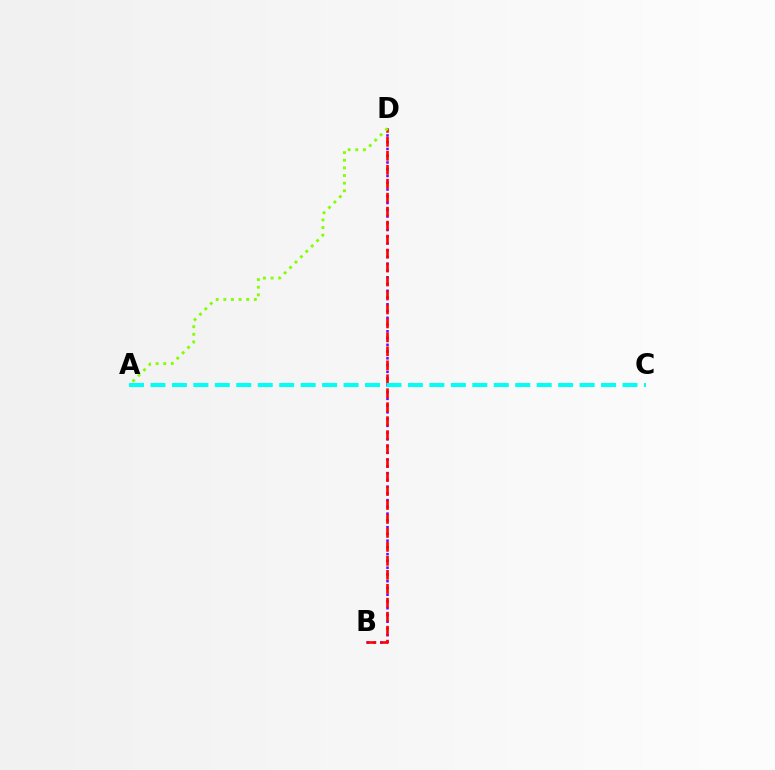{('B', 'D'): [{'color': '#7200ff', 'line_style': 'dotted', 'thickness': 1.83}, {'color': '#ff0000', 'line_style': 'dashed', 'thickness': 1.9}], ('A', 'C'): [{'color': '#00fff6', 'line_style': 'dashed', 'thickness': 2.91}], ('A', 'D'): [{'color': '#84ff00', 'line_style': 'dotted', 'thickness': 2.07}]}